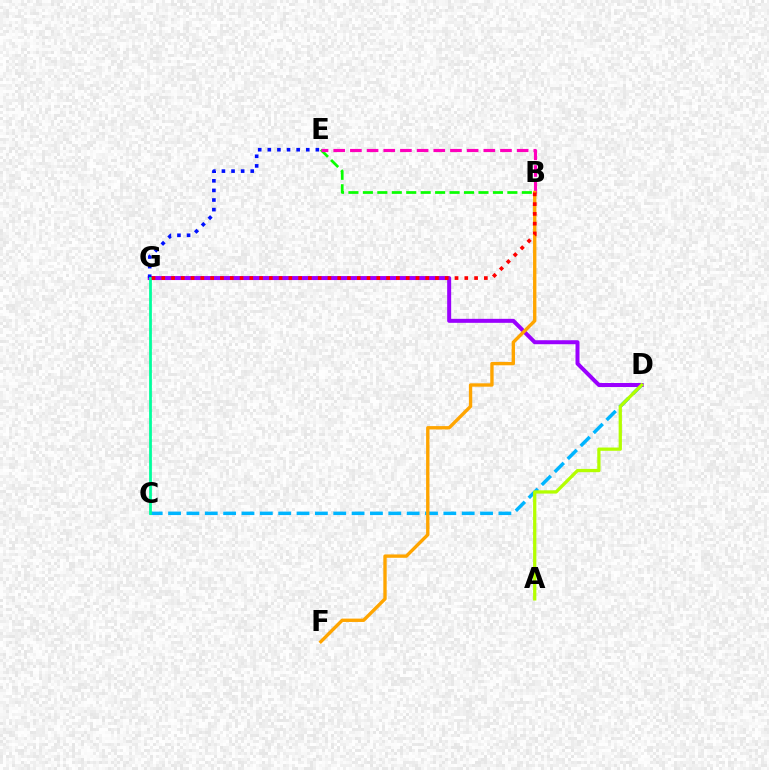{('C', 'D'): [{'color': '#00b5ff', 'line_style': 'dashed', 'thickness': 2.49}], ('B', 'E'): [{'color': '#08ff00', 'line_style': 'dashed', 'thickness': 1.96}, {'color': '#ff00bd', 'line_style': 'dashed', 'thickness': 2.27}], ('D', 'G'): [{'color': '#9b00ff', 'line_style': 'solid', 'thickness': 2.88}], ('E', 'G'): [{'color': '#0010ff', 'line_style': 'dotted', 'thickness': 2.61}], ('C', 'G'): [{'color': '#00ff9d', 'line_style': 'solid', 'thickness': 1.99}], ('A', 'D'): [{'color': '#b3ff00', 'line_style': 'solid', 'thickness': 2.35}], ('B', 'F'): [{'color': '#ffa500', 'line_style': 'solid', 'thickness': 2.42}], ('B', 'G'): [{'color': '#ff0000', 'line_style': 'dotted', 'thickness': 2.66}]}